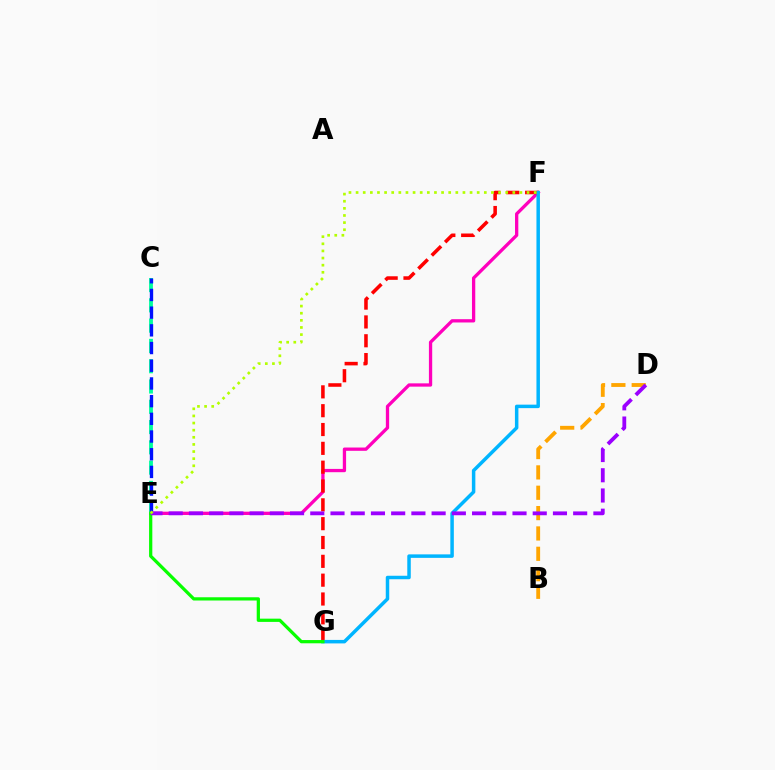{('E', 'F'): [{'color': '#ff00bd', 'line_style': 'solid', 'thickness': 2.37}, {'color': '#b3ff00', 'line_style': 'dotted', 'thickness': 1.94}], ('B', 'D'): [{'color': '#ffa500', 'line_style': 'dashed', 'thickness': 2.76}], ('C', 'E'): [{'color': '#00ff9d', 'line_style': 'dashed', 'thickness': 2.76}, {'color': '#0010ff', 'line_style': 'dashed', 'thickness': 2.4}], ('F', 'G'): [{'color': '#ff0000', 'line_style': 'dashed', 'thickness': 2.56}, {'color': '#00b5ff', 'line_style': 'solid', 'thickness': 2.51}], ('E', 'G'): [{'color': '#08ff00', 'line_style': 'solid', 'thickness': 2.33}], ('D', 'E'): [{'color': '#9b00ff', 'line_style': 'dashed', 'thickness': 2.75}]}